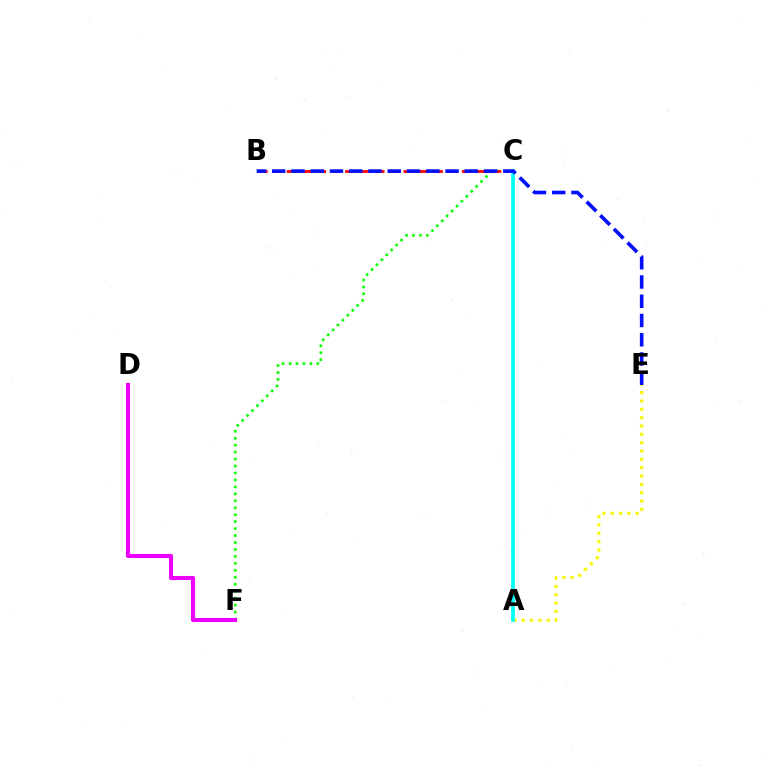{('C', 'F'): [{'color': '#08ff00', 'line_style': 'dotted', 'thickness': 1.89}], ('A', 'E'): [{'color': '#fcf500', 'line_style': 'dotted', 'thickness': 2.27}], ('B', 'C'): [{'color': '#ff0000', 'line_style': 'dashed', 'thickness': 1.98}], ('A', 'C'): [{'color': '#00fff6', 'line_style': 'solid', 'thickness': 2.67}], ('D', 'F'): [{'color': '#ee00ff', 'line_style': 'solid', 'thickness': 2.93}], ('B', 'E'): [{'color': '#0010ff', 'line_style': 'dashed', 'thickness': 2.62}]}